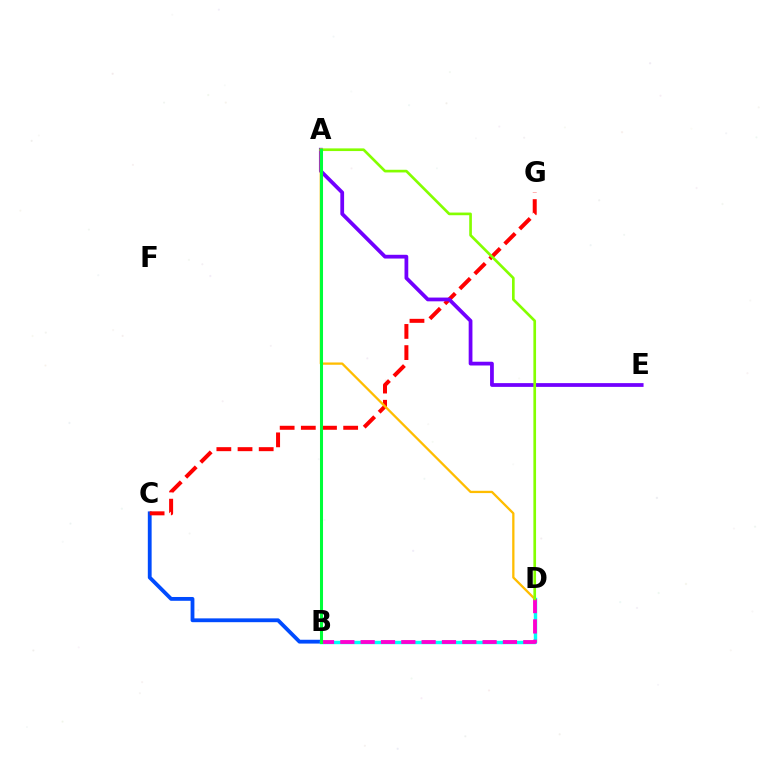{('B', 'C'): [{'color': '#004bff', 'line_style': 'solid', 'thickness': 2.75}], ('B', 'D'): [{'color': '#00fff6', 'line_style': 'solid', 'thickness': 2.45}, {'color': '#ff00cf', 'line_style': 'dashed', 'thickness': 2.76}], ('C', 'G'): [{'color': '#ff0000', 'line_style': 'dashed', 'thickness': 2.88}], ('A', 'E'): [{'color': '#7200ff', 'line_style': 'solid', 'thickness': 2.71}], ('A', 'D'): [{'color': '#ffbd00', 'line_style': 'solid', 'thickness': 1.65}, {'color': '#84ff00', 'line_style': 'solid', 'thickness': 1.92}], ('A', 'B'): [{'color': '#00ff39', 'line_style': 'solid', 'thickness': 2.19}]}